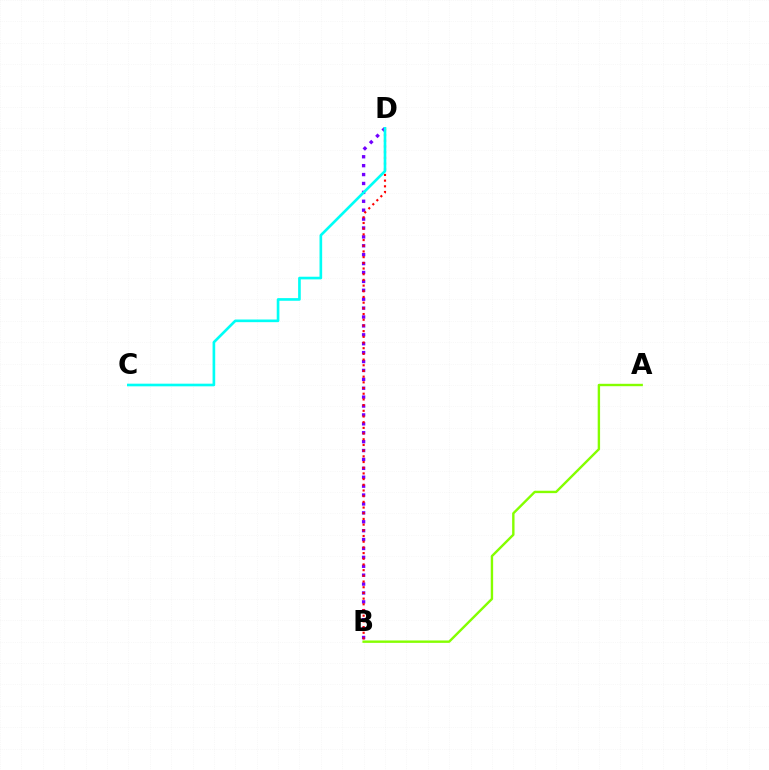{('B', 'D'): [{'color': '#7200ff', 'line_style': 'dotted', 'thickness': 2.42}, {'color': '#ff0000', 'line_style': 'dotted', 'thickness': 1.55}], ('C', 'D'): [{'color': '#00fff6', 'line_style': 'solid', 'thickness': 1.91}], ('A', 'B'): [{'color': '#84ff00', 'line_style': 'solid', 'thickness': 1.73}]}